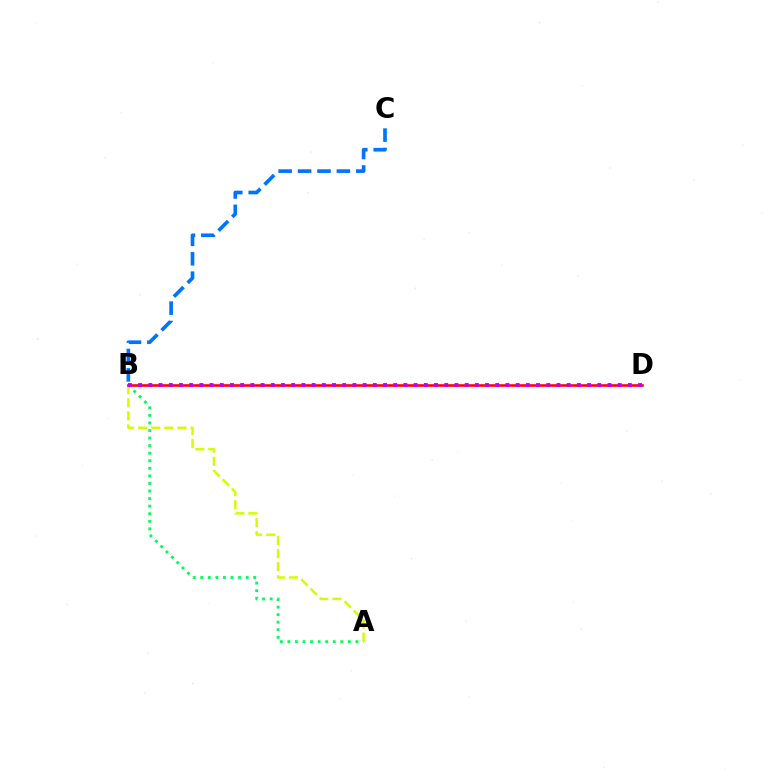{('A', 'B'): [{'color': '#00ff5c', 'line_style': 'dotted', 'thickness': 2.05}, {'color': '#d1ff00', 'line_style': 'dashed', 'thickness': 1.78}], ('B', 'C'): [{'color': '#0074ff', 'line_style': 'dashed', 'thickness': 2.64}], ('B', 'D'): [{'color': '#ff0000', 'line_style': 'solid', 'thickness': 1.87}, {'color': '#b900ff', 'line_style': 'dotted', 'thickness': 2.77}]}